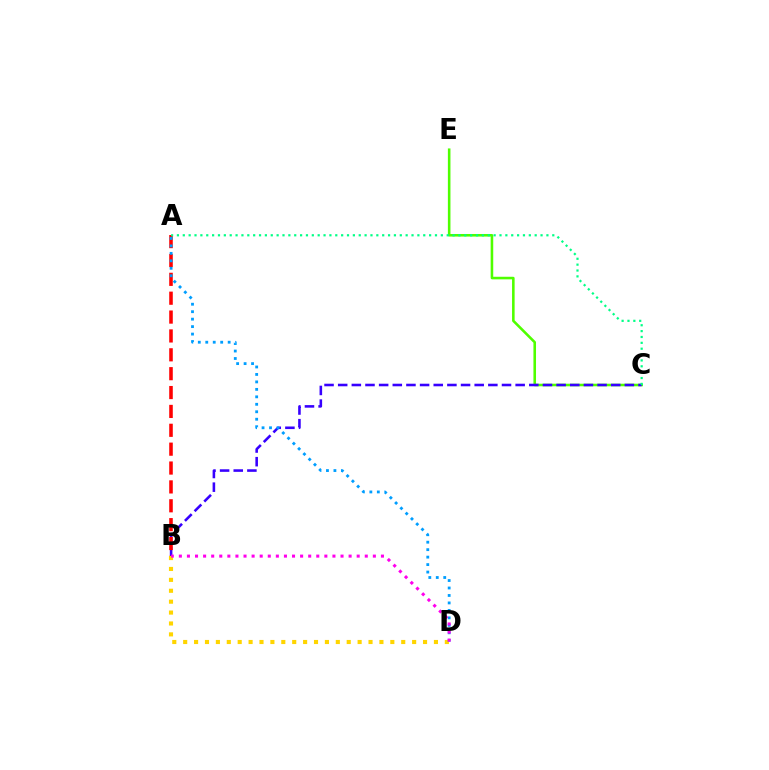{('C', 'E'): [{'color': '#4fff00', 'line_style': 'solid', 'thickness': 1.86}], ('B', 'C'): [{'color': '#3700ff', 'line_style': 'dashed', 'thickness': 1.85}], ('A', 'B'): [{'color': '#ff0000', 'line_style': 'dashed', 'thickness': 2.56}], ('B', 'D'): [{'color': '#ffd500', 'line_style': 'dotted', 'thickness': 2.96}, {'color': '#ff00ed', 'line_style': 'dotted', 'thickness': 2.2}], ('A', 'D'): [{'color': '#009eff', 'line_style': 'dotted', 'thickness': 2.03}], ('A', 'C'): [{'color': '#00ff86', 'line_style': 'dotted', 'thickness': 1.59}]}